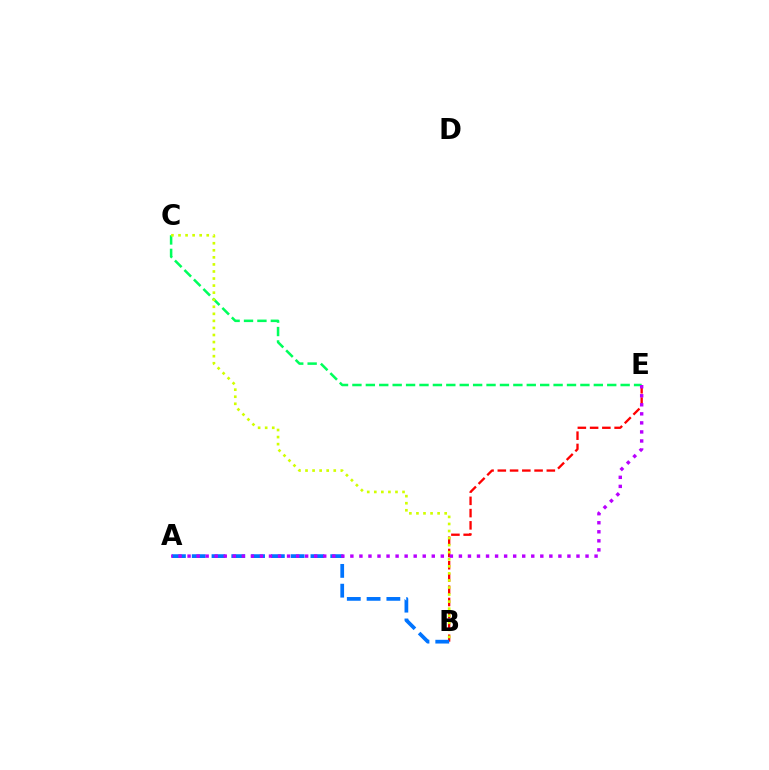{('B', 'E'): [{'color': '#ff0000', 'line_style': 'dashed', 'thickness': 1.66}], ('A', 'B'): [{'color': '#0074ff', 'line_style': 'dashed', 'thickness': 2.69}], ('C', 'E'): [{'color': '#00ff5c', 'line_style': 'dashed', 'thickness': 1.82}], ('B', 'C'): [{'color': '#d1ff00', 'line_style': 'dotted', 'thickness': 1.92}], ('A', 'E'): [{'color': '#b900ff', 'line_style': 'dotted', 'thickness': 2.46}]}